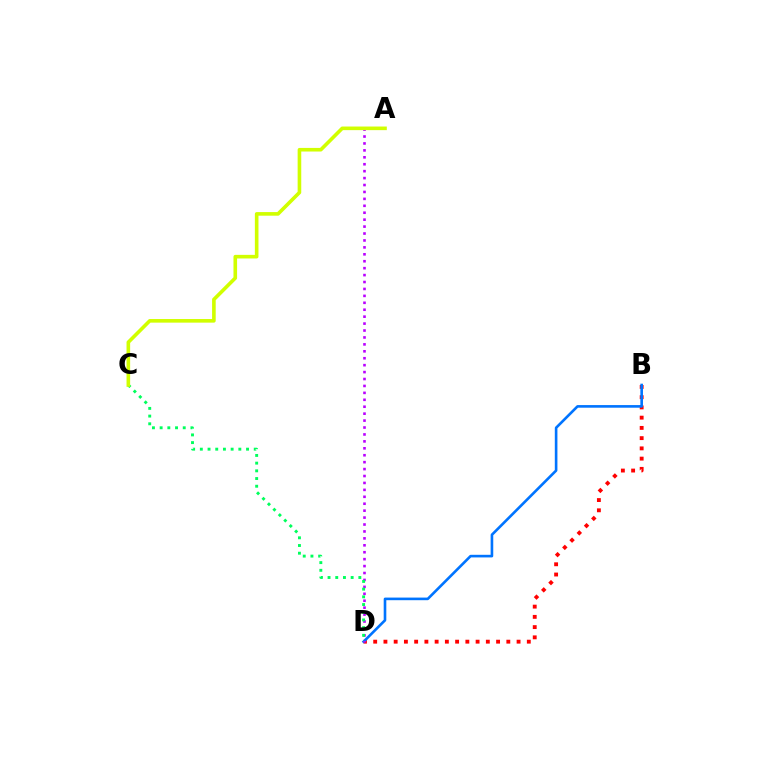{('B', 'D'): [{'color': '#ff0000', 'line_style': 'dotted', 'thickness': 2.78}, {'color': '#0074ff', 'line_style': 'solid', 'thickness': 1.89}], ('A', 'D'): [{'color': '#b900ff', 'line_style': 'dotted', 'thickness': 1.88}], ('C', 'D'): [{'color': '#00ff5c', 'line_style': 'dotted', 'thickness': 2.09}], ('A', 'C'): [{'color': '#d1ff00', 'line_style': 'solid', 'thickness': 2.6}]}